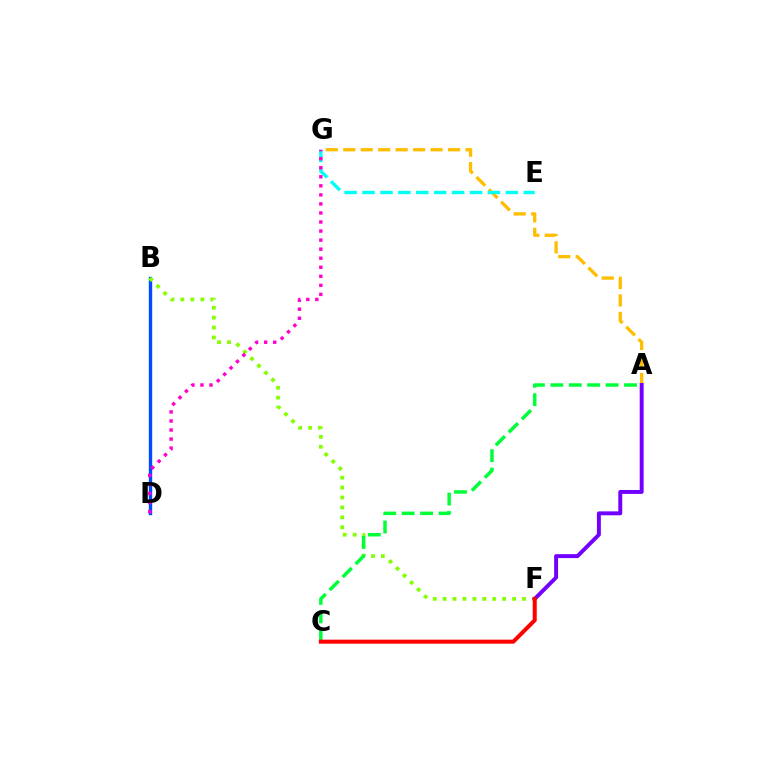{('A', 'G'): [{'color': '#ffbd00', 'line_style': 'dashed', 'thickness': 2.37}], ('B', 'D'): [{'color': '#004bff', 'line_style': 'solid', 'thickness': 2.42}], ('B', 'F'): [{'color': '#84ff00', 'line_style': 'dotted', 'thickness': 2.7}], ('A', 'F'): [{'color': '#7200ff', 'line_style': 'solid', 'thickness': 2.83}], ('E', 'G'): [{'color': '#00fff6', 'line_style': 'dashed', 'thickness': 2.43}], ('A', 'C'): [{'color': '#00ff39', 'line_style': 'dashed', 'thickness': 2.5}], ('C', 'F'): [{'color': '#ff0000', 'line_style': 'solid', 'thickness': 2.9}], ('D', 'G'): [{'color': '#ff00cf', 'line_style': 'dotted', 'thickness': 2.46}]}